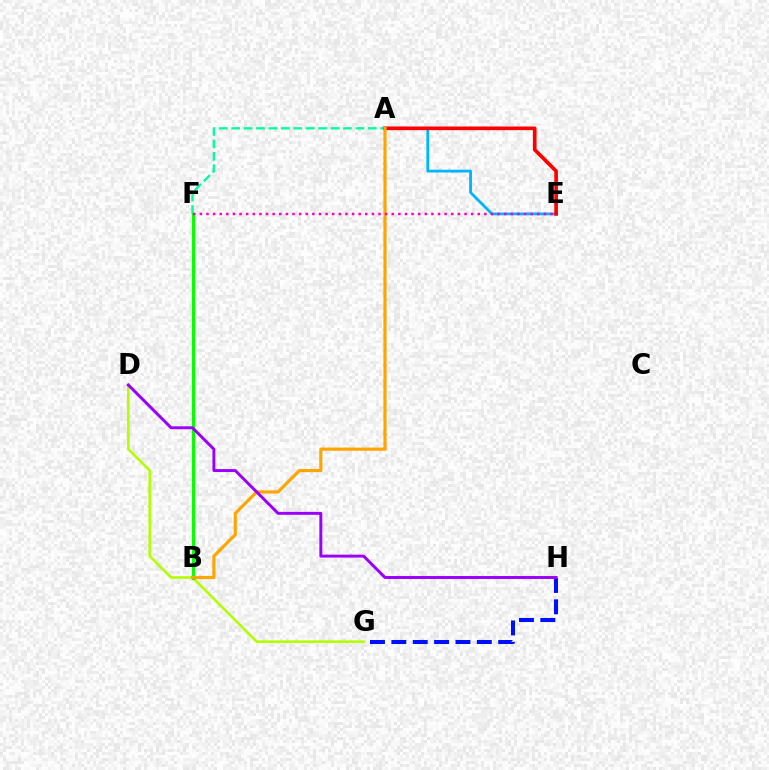{('G', 'H'): [{'color': '#0010ff', 'line_style': 'dashed', 'thickness': 2.9}], ('D', 'G'): [{'color': '#b3ff00', 'line_style': 'solid', 'thickness': 1.88}], ('A', 'F'): [{'color': '#00ff9d', 'line_style': 'dashed', 'thickness': 1.69}], ('A', 'E'): [{'color': '#00b5ff', 'line_style': 'solid', 'thickness': 2.01}, {'color': '#ff0000', 'line_style': 'solid', 'thickness': 2.63}], ('B', 'F'): [{'color': '#08ff00', 'line_style': 'solid', 'thickness': 2.28}], ('A', 'B'): [{'color': '#ffa500', 'line_style': 'solid', 'thickness': 2.28}], ('D', 'H'): [{'color': '#9b00ff', 'line_style': 'solid', 'thickness': 2.13}], ('E', 'F'): [{'color': '#ff00bd', 'line_style': 'dotted', 'thickness': 1.8}]}